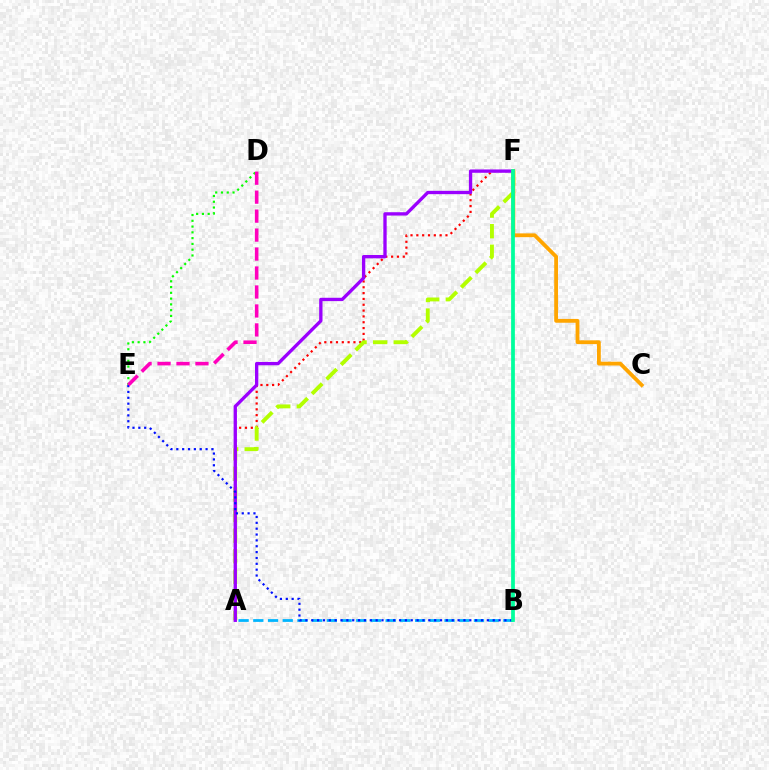{('A', 'F'): [{'color': '#ff0000', 'line_style': 'dotted', 'thickness': 1.58}, {'color': '#b3ff00', 'line_style': 'dashed', 'thickness': 2.8}, {'color': '#9b00ff', 'line_style': 'solid', 'thickness': 2.4}], ('D', 'E'): [{'color': '#08ff00', 'line_style': 'dotted', 'thickness': 1.57}, {'color': '#ff00bd', 'line_style': 'dashed', 'thickness': 2.58}], ('A', 'B'): [{'color': '#00b5ff', 'line_style': 'dashed', 'thickness': 2.0}], ('C', 'F'): [{'color': '#ffa500', 'line_style': 'solid', 'thickness': 2.74}], ('B', 'E'): [{'color': '#0010ff', 'line_style': 'dotted', 'thickness': 1.59}], ('B', 'F'): [{'color': '#00ff9d', 'line_style': 'solid', 'thickness': 2.7}]}